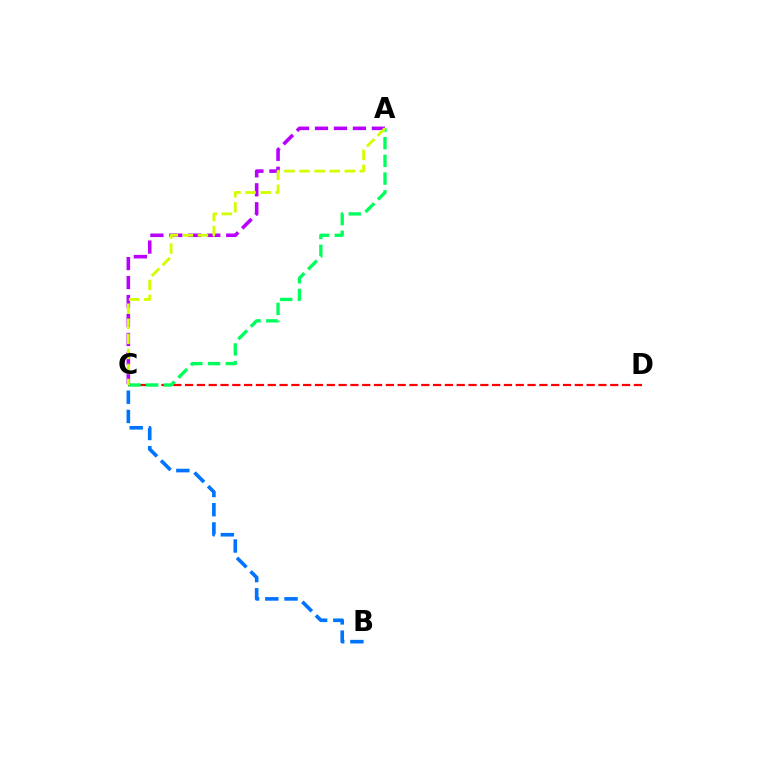{('A', 'C'): [{'color': '#b900ff', 'line_style': 'dashed', 'thickness': 2.58}, {'color': '#00ff5c', 'line_style': 'dashed', 'thickness': 2.4}, {'color': '#d1ff00', 'line_style': 'dashed', 'thickness': 2.05}], ('C', 'D'): [{'color': '#ff0000', 'line_style': 'dashed', 'thickness': 1.6}], ('B', 'C'): [{'color': '#0074ff', 'line_style': 'dashed', 'thickness': 2.61}]}